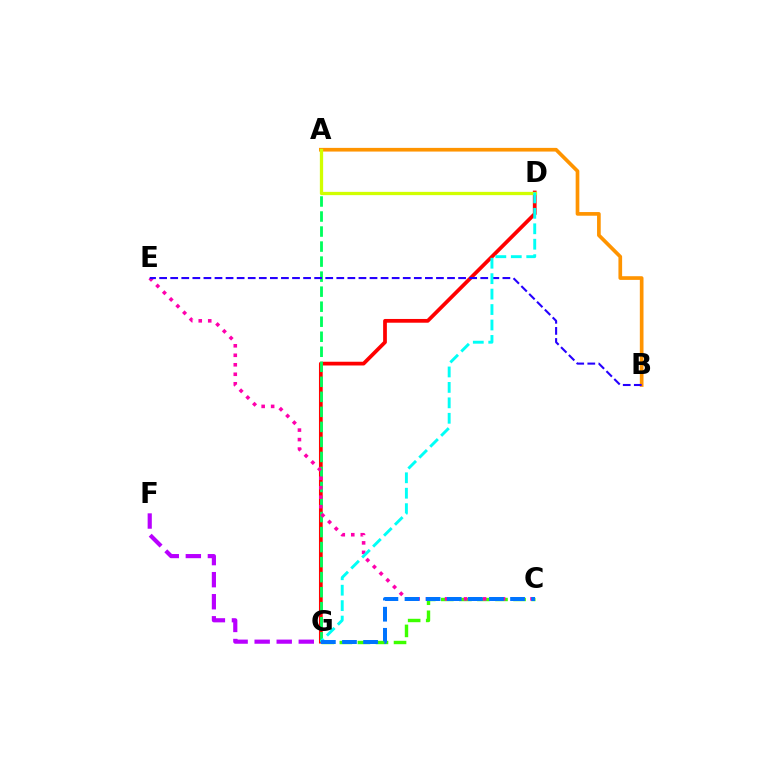{('D', 'G'): [{'color': '#ff0000', 'line_style': 'solid', 'thickness': 2.7}, {'color': '#00fff6', 'line_style': 'dashed', 'thickness': 2.1}], ('A', 'B'): [{'color': '#ff9400', 'line_style': 'solid', 'thickness': 2.65}], ('C', 'G'): [{'color': '#3dff00', 'line_style': 'dashed', 'thickness': 2.45}, {'color': '#0074ff', 'line_style': 'dashed', 'thickness': 2.87}], ('A', 'G'): [{'color': '#00ff5c', 'line_style': 'dashed', 'thickness': 2.04}], ('C', 'E'): [{'color': '#ff00ac', 'line_style': 'dotted', 'thickness': 2.58}], ('A', 'D'): [{'color': '#d1ff00', 'line_style': 'solid', 'thickness': 2.36}], ('B', 'E'): [{'color': '#2500ff', 'line_style': 'dashed', 'thickness': 1.5}], ('F', 'G'): [{'color': '#b900ff', 'line_style': 'dashed', 'thickness': 3.0}]}